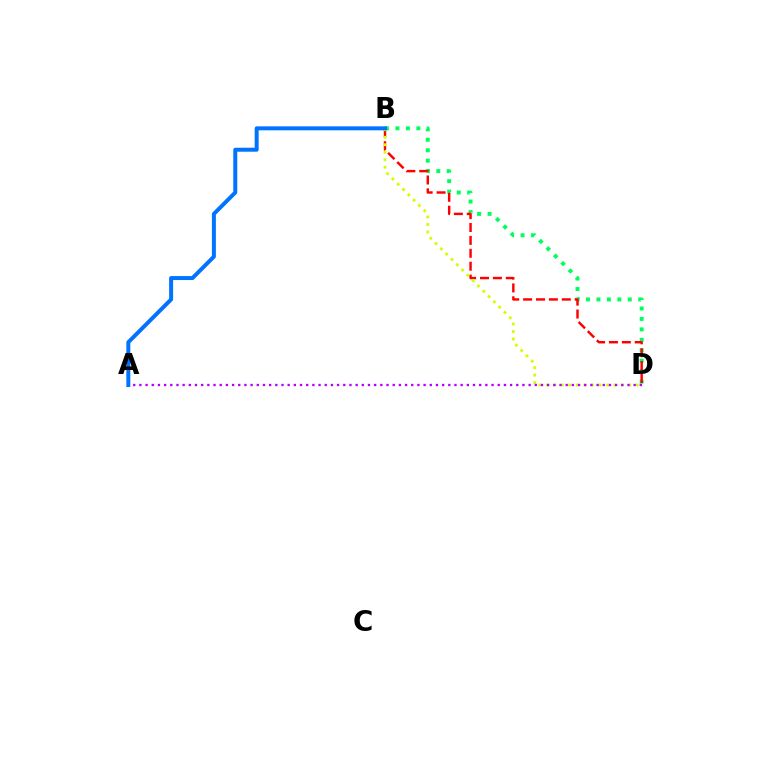{('B', 'D'): [{'color': '#00ff5c', 'line_style': 'dotted', 'thickness': 2.84}, {'color': '#ff0000', 'line_style': 'dashed', 'thickness': 1.75}, {'color': '#d1ff00', 'line_style': 'dotted', 'thickness': 2.04}], ('A', 'D'): [{'color': '#b900ff', 'line_style': 'dotted', 'thickness': 1.68}], ('A', 'B'): [{'color': '#0074ff', 'line_style': 'solid', 'thickness': 2.86}]}